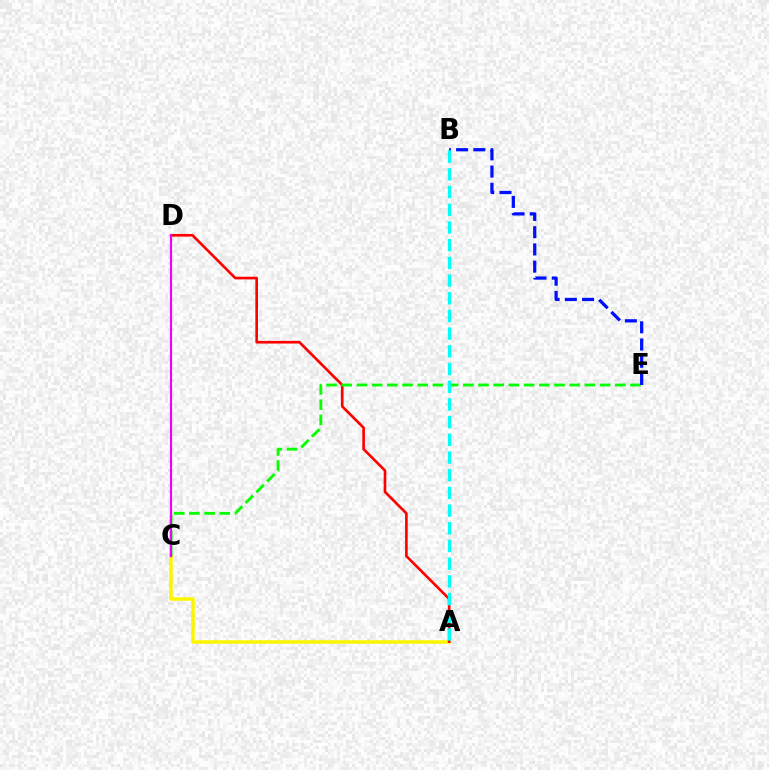{('A', 'C'): [{'color': '#fcf500', 'line_style': 'solid', 'thickness': 2.53}], ('A', 'D'): [{'color': '#ff0000', 'line_style': 'solid', 'thickness': 1.9}], ('C', 'E'): [{'color': '#08ff00', 'line_style': 'dashed', 'thickness': 2.06}], ('B', 'E'): [{'color': '#0010ff', 'line_style': 'dashed', 'thickness': 2.34}], ('A', 'B'): [{'color': '#00fff6', 'line_style': 'dashed', 'thickness': 2.4}], ('C', 'D'): [{'color': '#ee00ff', 'line_style': 'solid', 'thickness': 1.55}]}